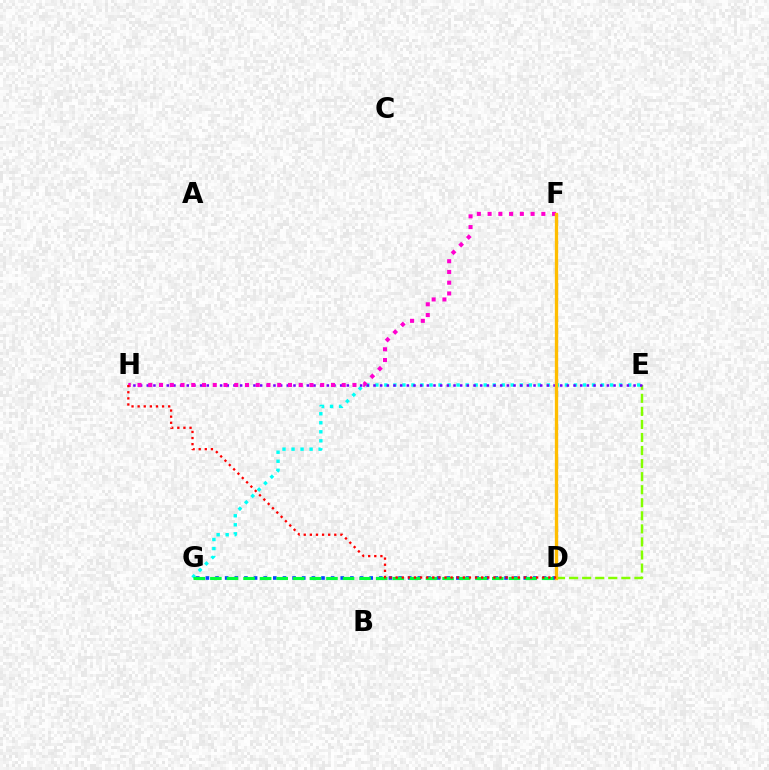{('D', 'E'): [{'color': '#84ff00', 'line_style': 'dashed', 'thickness': 1.77}], ('E', 'G'): [{'color': '#00fff6', 'line_style': 'dotted', 'thickness': 2.45}], ('D', 'G'): [{'color': '#004bff', 'line_style': 'dotted', 'thickness': 2.62}, {'color': '#00ff39', 'line_style': 'dashed', 'thickness': 2.25}], ('E', 'H'): [{'color': '#7200ff', 'line_style': 'dotted', 'thickness': 1.81}], ('F', 'H'): [{'color': '#ff00cf', 'line_style': 'dotted', 'thickness': 2.92}], ('D', 'F'): [{'color': '#ffbd00', 'line_style': 'solid', 'thickness': 2.39}], ('D', 'H'): [{'color': '#ff0000', 'line_style': 'dotted', 'thickness': 1.66}]}